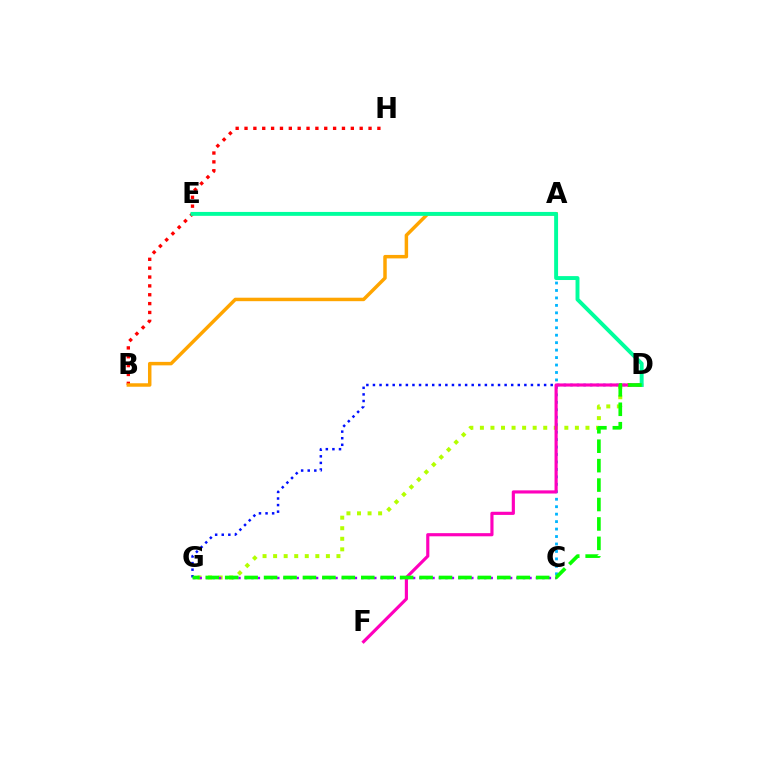{('A', 'C'): [{'color': '#00b5ff', 'line_style': 'dotted', 'thickness': 2.03}], ('D', 'G'): [{'color': '#0010ff', 'line_style': 'dotted', 'thickness': 1.79}, {'color': '#b3ff00', 'line_style': 'dotted', 'thickness': 2.87}, {'color': '#08ff00', 'line_style': 'dashed', 'thickness': 2.64}], ('B', 'H'): [{'color': '#ff0000', 'line_style': 'dotted', 'thickness': 2.41}], ('D', 'F'): [{'color': '#ff00bd', 'line_style': 'solid', 'thickness': 2.27}], ('A', 'B'): [{'color': '#ffa500', 'line_style': 'solid', 'thickness': 2.5}], ('D', 'E'): [{'color': '#00ff9d', 'line_style': 'solid', 'thickness': 2.82}], ('C', 'G'): [{'color': '#9b00ff', 'line_style': 'dotted', 'thickness': 1.76}]}